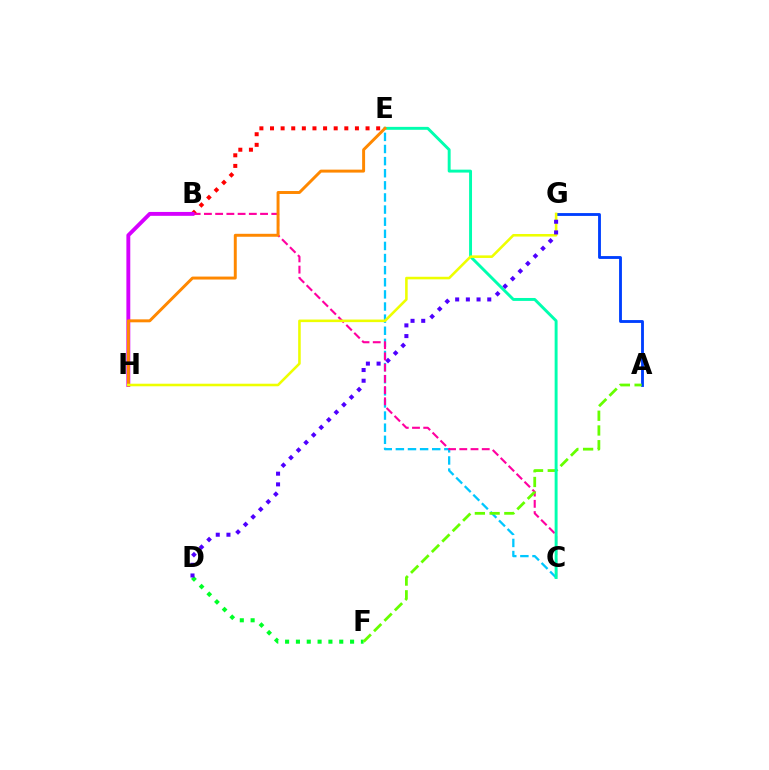{('B', 'E'): [{'color': '#ff0000', 'line_style': 'dotted', 'thickness': 2.88}], ('A', 'G'): [{'color': '#003fff', 'line_style': 'solid', 'thickness': 2.05}], ('C', 'E'): [{'color': '#00c7ff', 'line_style': 'dashed', 'thickness': 1.65}, {'color': '#00ffaf', 'line_style': 'solid', 'thickness': 2.11}], ('D', 'F'): [{'color': '#00ff27', 'line_style': 'dotted', 'thickness': 2.94}], ('B', 'C'): [{'color': '#ff00a0', 'line_style': 'dashed', 'thickness': 1.53}], ('B', 'H'): [{'color': '#d600ff', 'line_style': 'solid', 'thickness': 2.8}], ('A', 'F'): [{'color': '#66ff00', 'line_style': 'dashed', 'thickness': 2.0}], ('E', 'H'): [{'color': '#ff8800', 'line_style': 'solid', 'thickness': 2.13}], ('G', 'H'): [{'color': '#eeff00', 'line_style': 'solid', 'thickness': 1.85}], ('D', 'G'): [{'color': '#4f00ff', 'line_style': 'dotted', 'thickness': 2.91}]}